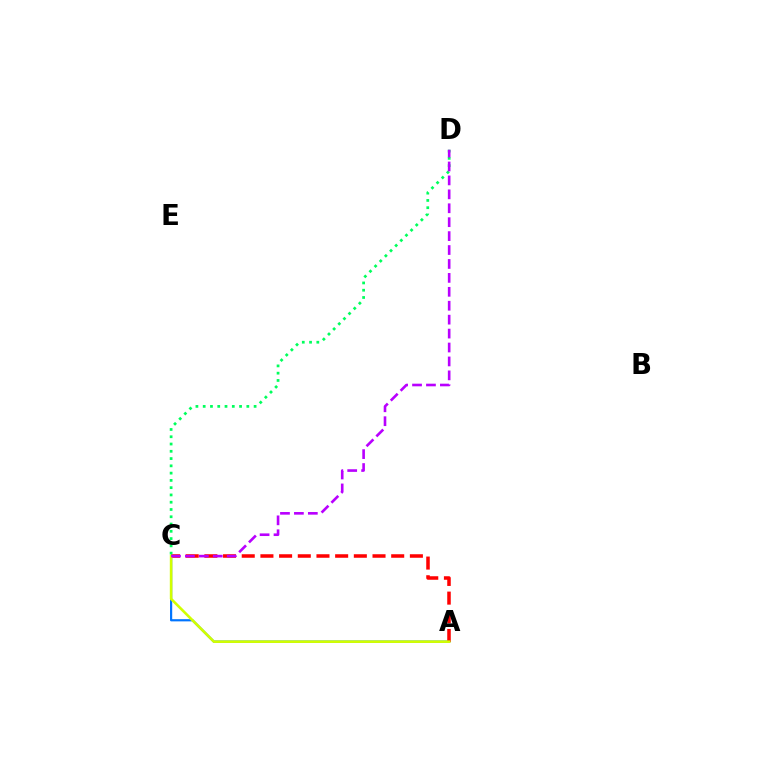{('A', 'C'): [{'color': '#0074ff', 'line_style': 'solid', 'thickness': 1.57}, {'color': '#ff0000', 'line_style': 'dashed', 'thickness': 2.54}, {'color': '#d1ff00', 'line_style': 'solid', 'thickness': 1.88}], ('C', 'D'): [{'color': '#00ff5c', 'line_style': 'dotted', 'thickness': 1.98}, {'color': '#b900ff', 'line_style': 'dashed', 'thickness': 1.89}]}